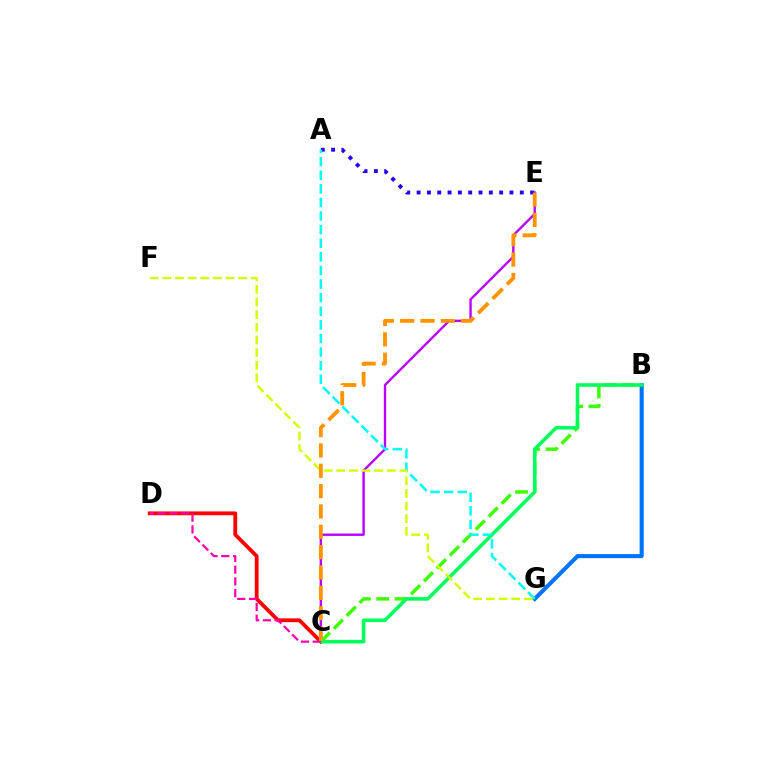{('B', 'C'): [{'color': '#3dff00', 'line_style': 'dashed', 'thickness': 2.49}, {'color': '#00ff5c', 'line_style': 'solid', 'thickness': 2.55}], ('C', 'E'): [{'color': '#b900ff', 'line_style': 'solid', 'thickness': 1.71}, {'color': '#ff9400', 'line_style': 'dashed', 'thickness': 2.76}], ('C', 'D'): [{'color': '#ff0000', 'line_style': 'solid', 'thickness': 2.74}, {'color': '#ff00ac', 'line_style': 'dashed', 'thickness': 1.6}], ('A', 'E'): [{'color': '#2500ff', 'line_style': 'dotted', 'thickness': 2.8}], ('B', 'G'): [{'color': '#0074ff', 'line_style': 'solid', 'thickness': 2.94}], ('A', 'G'): [{'color': '#00fff6', 'line_style': 'dashed', 'thickness': 1.85}], ('F', 'G'): [{'color': '#d1ff00', 'line_style': 'dashed', 'thickness': 1.72}]}